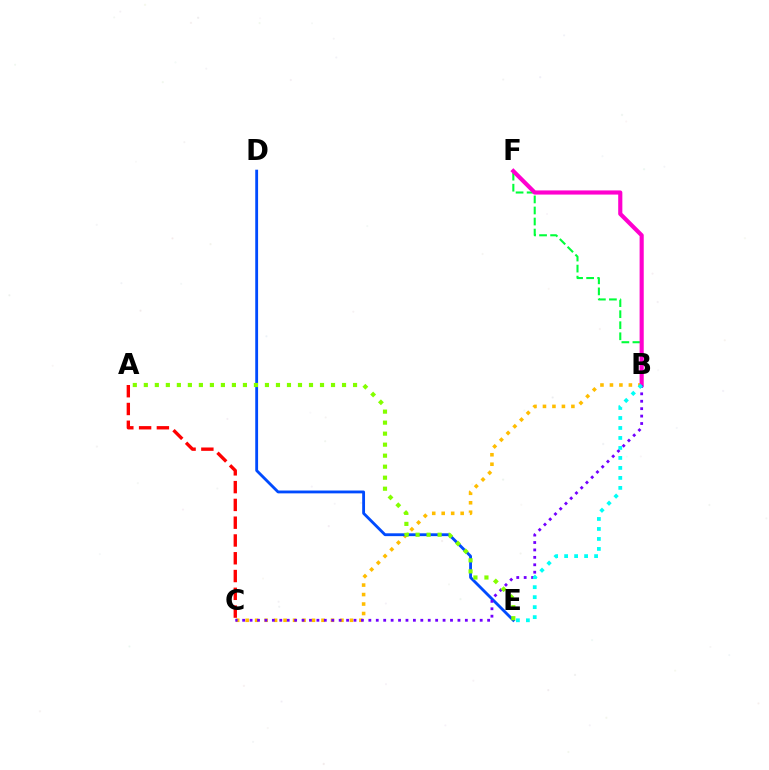{('B', 'C'): [{'color': '#ffbd00', 'line_style': 'dotted', 'thickness': 2.58}, {'color': '#7200ff', 'line_style': 'dotted', 'thickness': 2.02}], ('B', 'F'): [{'color': '#00ff39', 'line_style': 'dashed', 'thickness': 1.5}, {'color': '#ff00cf', 'line_style': 'solid', 'thickness': 2.98}], ('D', 'E'): [{'color': '#004bff', 'line_style': 'solid', 'thickness': 2.04}], ('A', 'C'): [{'color': '#ff0000', 'line_style': 'dashed', 'thickness': 2.42}], ('A', 'E'): [{'color': '#84ff00', 'line_style': 'dotted', 'thickness': 2.99}], ('B', 'E'): [{'color': '#00fff6', 'line_style': 'dotted', 'thickness': 2.71}]}